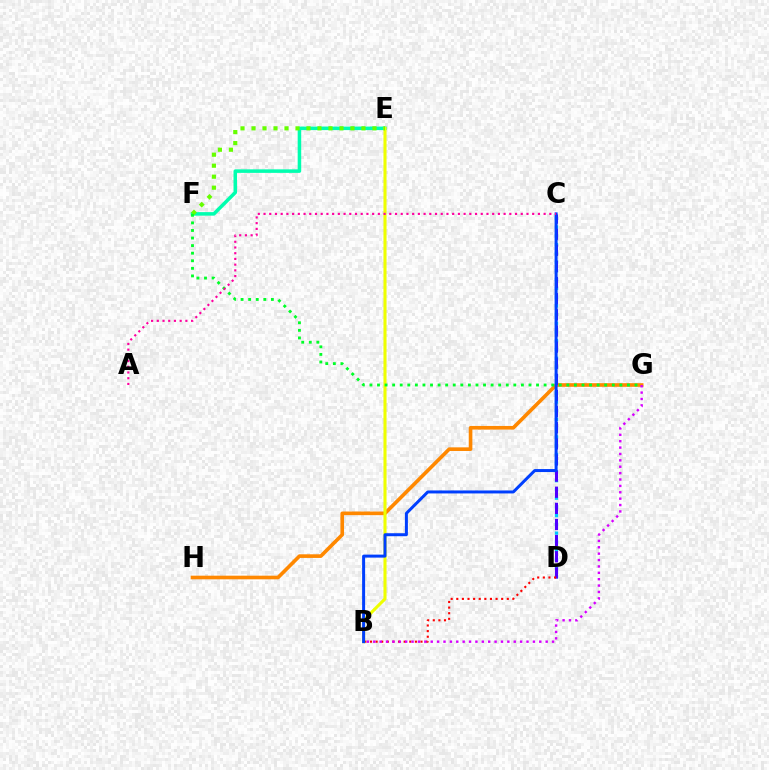{('E', 'F'): [{'color': '#00ffaf', 'line_style': 'solid', 'thickness': 2.54}, {'color': '#66ff00', 'line_style': 'dotted', 'thickness': 2.99}], ('C', 'D'): [{'color': '#00c7ff', 'line_style': 'dotted', 'thickness': 2.38}, {'color': '#4f00ff', 'line_style': 'dashed', 'thickness': 2.19}], ('G', 'H'): [{'color': '#ff8800', 'line_style': 'solid', 'thickness': 2.62}], ('B', 'D'): [{'color': '#ff0000', 'line_style': 'dotted', 'thickness': 1.52}], ('B', 'G'): [{'color': '#d600ff', 'line_style': 'dotted', 'thickness': 1.73}], ('B', 'E'): [{'color': '#eeff00', 'line_style': 'solid', 'thickness': 2.22}], ('F', 'G'): [{'color': '#00ff27', 'line_style': 'dotted', 'thickness': 2.06}], ('B', 'C'): [{'color': '#003fff', 'line_style': 'solid', 'thickness': 2.16}], ('A', 'C'): [{'color': '#ff00a0', 'line_style': 'dotted', 'thickness': 1.55}]}